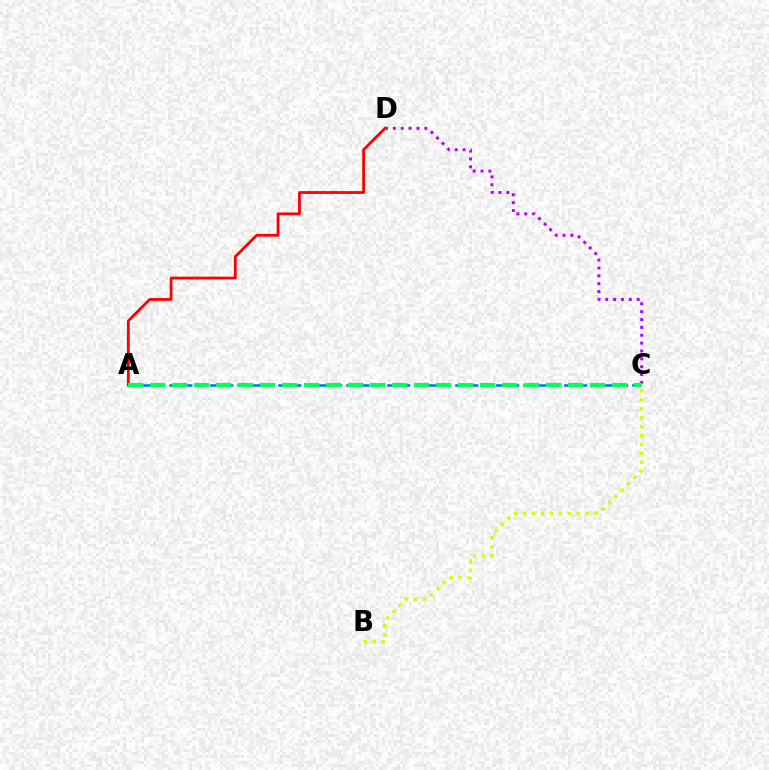{('A', 'D'): [{'color': '#ff0000', 'line_style': 'solid', 'thickness': 2.02}], ('A', 'C'): [{'color': '#0074ff', 'line_style': 'dashed', 'thickness': 1.85}, {'color': '#00ff5c', 'line_style': 'dashed', 'thickness': 2.99}], ('C', 'D'): [{'color': '#b900ff', 'line_style': 'dotted', 'thickness': 2.14}], ('B', 'C'): [{'color': '#d1ff00', 'line_style': 'dotted', 'thickness': 2.43}]}